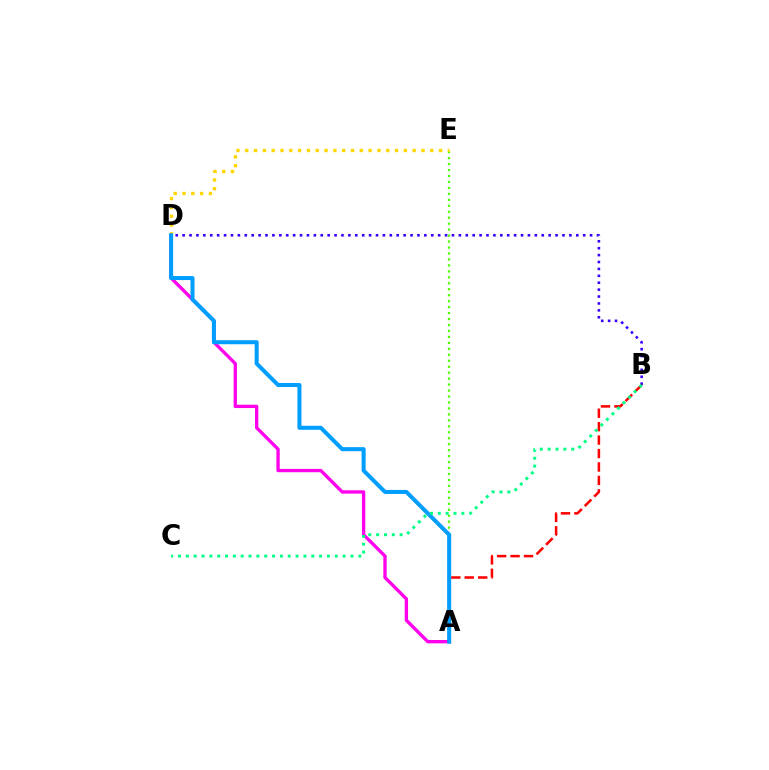{('A', 'D'): [{'color': '#ff00ed', 'line_style': 'solid', 'thickness': 2.4}, {'color': '#009eff', 'line_style': 'solid', 'thickness': 2.9}], ('B', 'D'): [{'color': '#3700ff', 'line_style': 'dotted', 'thickness': 1.88}], ('A', 'E'): [{'color': '#4fff00', 'line_style': 'dotted', 'thickness': 1.62}], ('A', 'B'): [{'color': '#ff0000', 'line_style': 'dashed', 'thickness': 1.83}], ('D', 'E'): [{'color': '#ffd500', 'line_style': 'dotted', 'thickness': 2.39}], ('B', 'C'): [{'color': '#00ff86', 'line_style': 'dotted', 'thickness': 2.13}]}